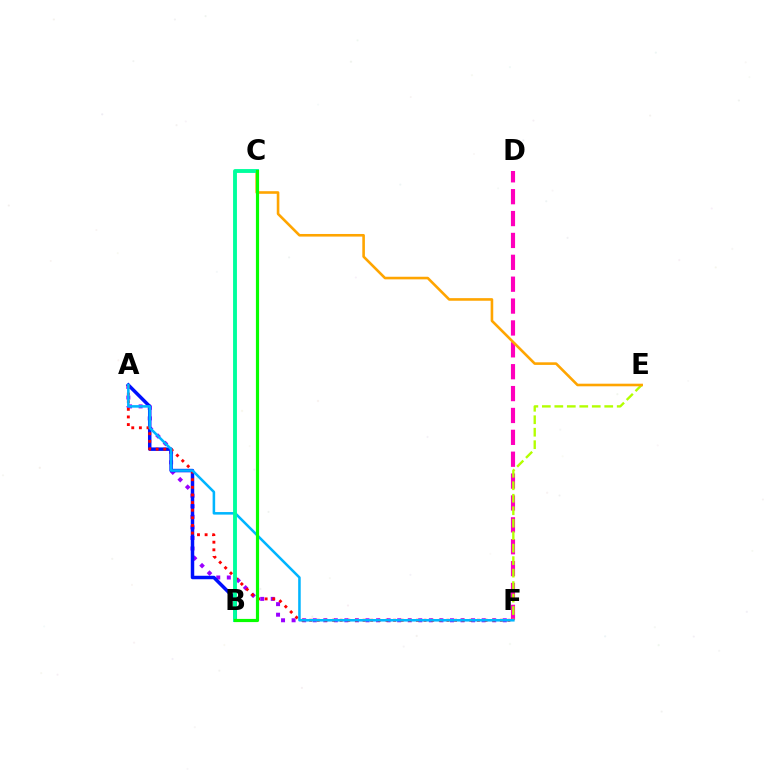{('A', 'F'): [{'color': '#9b00ff', 'line_style': 'dotted', 'thickness': 2.87}, {'color': '#ff0000', 'line_style': 'dotted', 'thickness': 2.07}, {'color': '#00b5ff', 'line_style': 'solid', 'thickness': 1.83}], ('A', 'B'): [{'color': '#0010ff', 'line_style': 'solid', 'thickness': 2.5}], ('D', 'F'): [{'color': '#ff00bd', 'line_style': 'dashed', 'thickness': 2.97}], ('E', 'F'): [{'color': '#b3ff00', 'line_style': 'dashed', 'thickness': 1.7}], ('C', 'E'): [{'color': '#ffa500', 'line_style': 'solid', 'thickness': 1.87}], ('B', 'C'): [{'color': '#00ff9d', 'line_style': 'solid', 'thickness': 2.79}, {'color': '#08ff00', 'line_style': 'solid', 'thickness': 2.29}]}